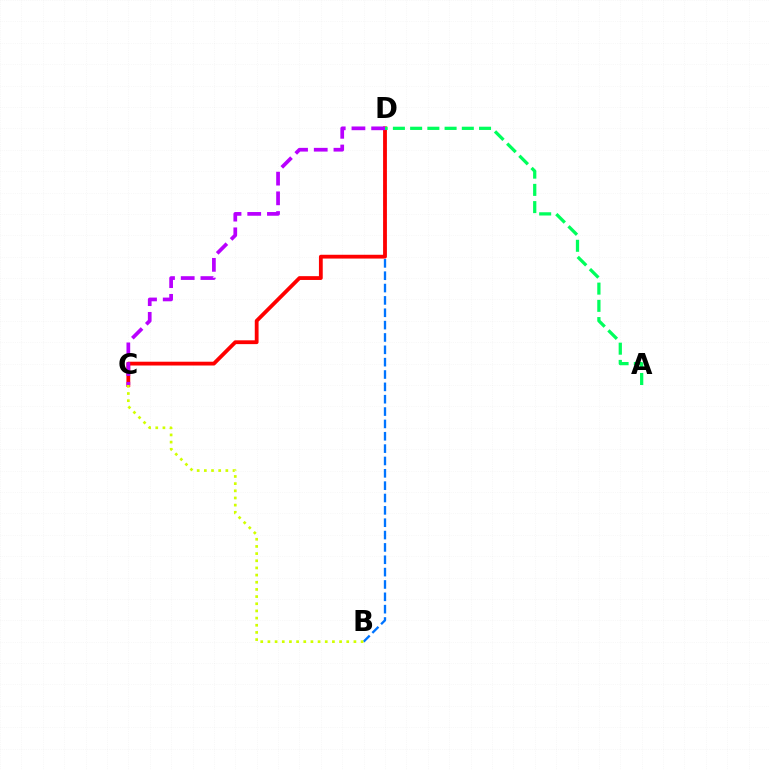{('B', 'D'): [{'color': '#0074ff', 'line_style': 'dashed', 'thickness': 1.68}], ('C', 'D'): [{'color': '#ff0000', 'line_style': 'solid', 'thickness': 2.74}, {'color': '#b900ff', 'line_style': 'dashed', 'thickness': 2.68}], ('B', 'C'): [{'color': '#d1ff00', 'line_style': 'dotted', 'thickness': 1.95}], ('A', 'D'): [{'color': '#00ff5c', 'line_style': 'dashed', 'thickness': 2.34}]}